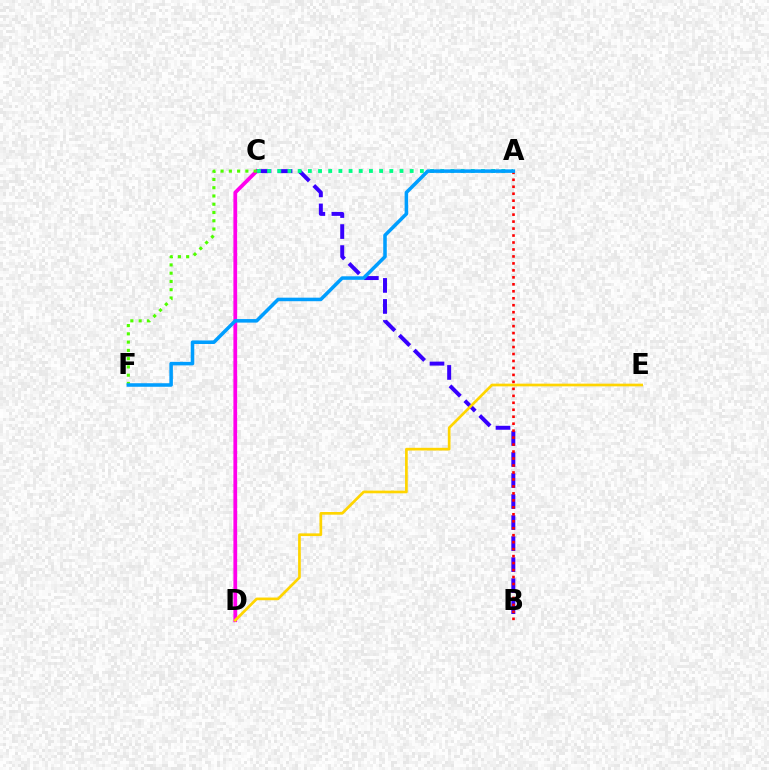{('C', 'D'): [{'color': '#ff00ed', 'line_style': 'solid', 'thickness': 2.7}], ('B', 'C'): [{'color': '#3700ff', 'line_style': 'dashed', 'thickness': 2.86}], ('D', 'E'): [{'color': '#ffd500', 'line_style': 'solid', 'thickness': 1.94}], ('C', 'F'): [{'color': '#4fff00', 'line_style': 'dotted', 'thickness': 2.25}], ('A', 'C'): [{'color': '#00ff86', 'line_style': 'dotted', 'thickness': 2.77}], ('A', 'B'): [{'color': '#ff0000', 'line_style': 'dotted', 'thickness': 1.89}], ('A', 'F'): [{'color': '#009eff', 'line_style': 'solid', 'thickness': 2.55}]}